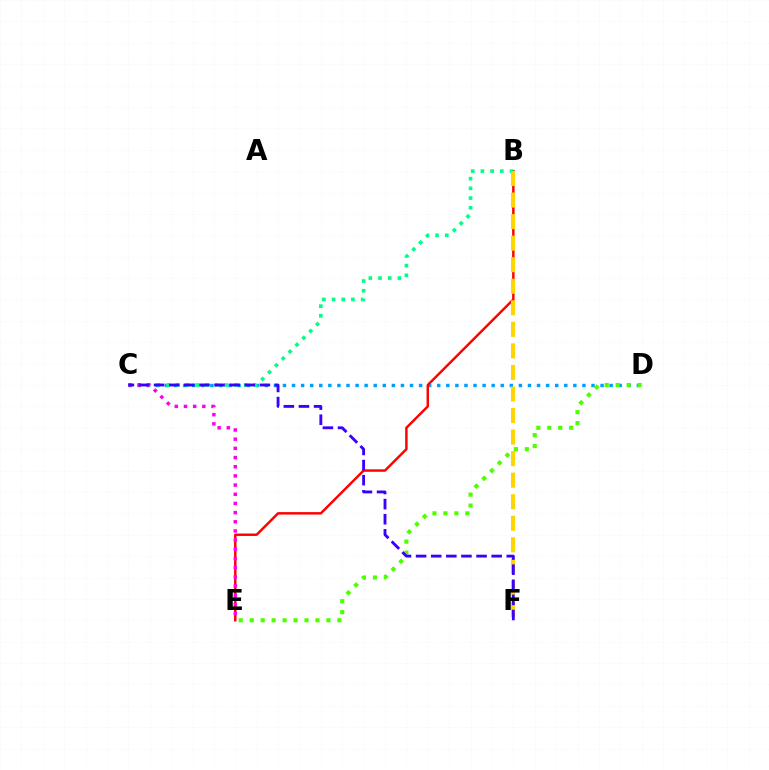{('C', 'D'): [{'color': '#009eff', 'line_style': 'dotted', 'thickness': 2.47}], ('B', 'E'): [{'color': '#ff0000', 'line_style': 'solid', 'thickness': 1.76}], ('B', 'C'): [{'color': '#00ff86', 'line_style': 'dotted', 'thickness': 2.63}], ('C', 'E'): [{'color': '#ff00ed', 'line_style': 'dotted', 'thickness': 2.49}], ('B', 'F'): [{'color': '#ffd500', 'line_style': 'dashed', 'thickness': 2.93}], ('D', 'E'): [{'color': '#4fff00', 'line_style': 'dotted', 'thickness': 2.98}], ('C', 'F'): [{'color': '#3700ff', 'line_style': 'dashed', 'thickness': 2.05}]}